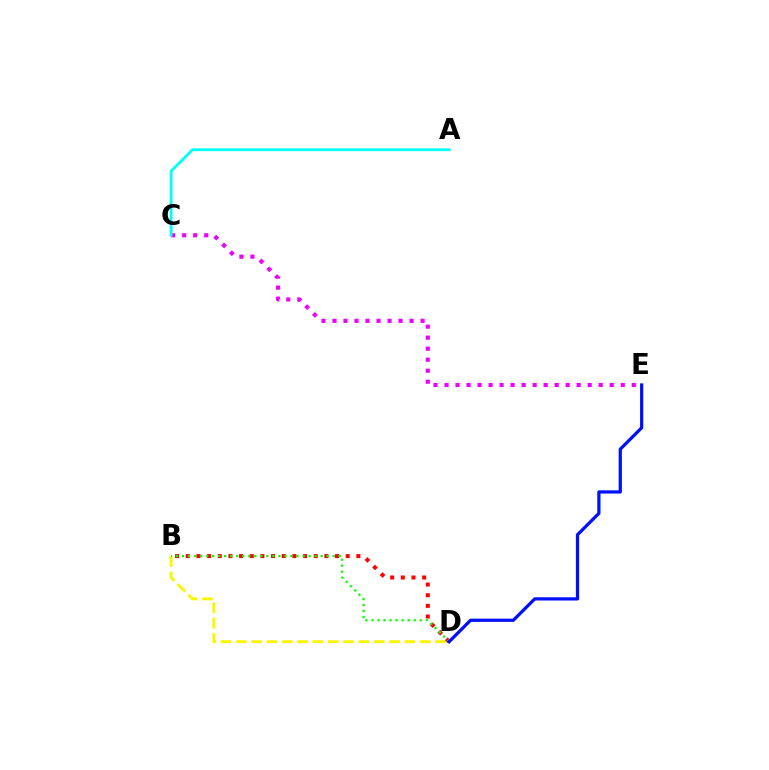{('C', 'E'): [{'color': '#ee00ff', 'line_style': 'dotted', 'thickness': 2.99}], ('A', 'C'): [{'color': '#00fff6', 'line_style': 'solid', 'thickness': 2.04}], ('B', 'D'): [{'color': '#fcf500', 'line_style': 'dashed', 'thickness': 2.08}, {'color': '#ff0000', 'line_style': 'dotted', 'thickness': 2.9}, {'color': '#08ff00', 'line_style': 'dotted', 'thickness': 1.64}], ('D', 'E'): [{'color': '#0010ff', 'line_style': 'solid', 'thickness': 2.33}]}